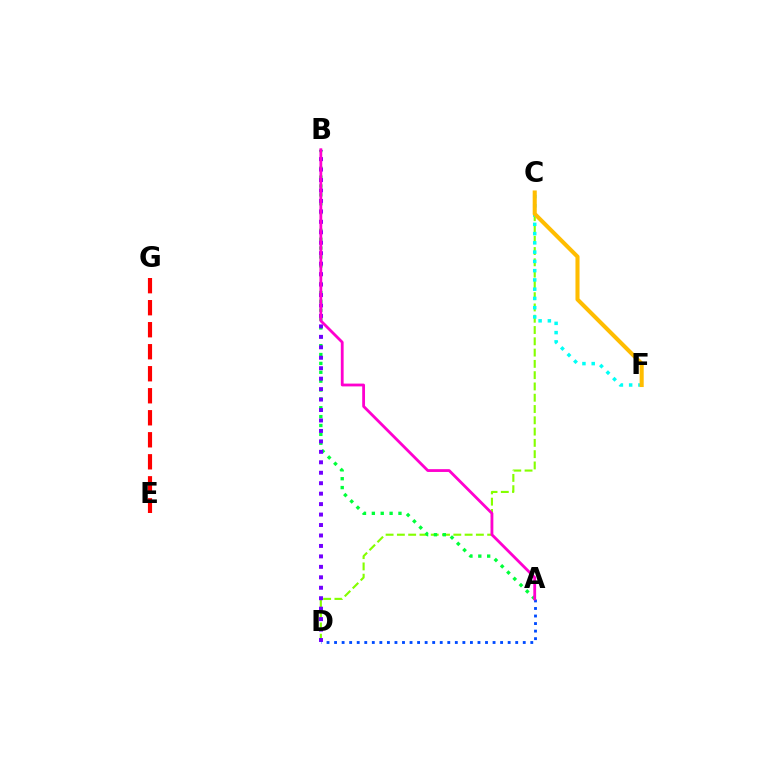{('C', 'D'): [{'color': '#84ff00', 'line_style': 'dashed', 'thickness': 1.53}], ('C', 'F'): [{'color': '#00fff6', 'line_style': 'dotted', 'thickness': 2.52}, {'color': '#ffbd00', 'line_style': 'solid', 'thickness': 2.93}], ('E', 'G'): [{'color': '#ff0000', 'line_style': 'dashed', 'thickness': 2.99}], ('A', 'B'): [{'color': '#00ff39', 'line_style': 'dotted', 'thickness': 2.41}, {'color': '#ff00cf', 'line_style': 'solid', 'thickness': 2.02}], ('B', 'D'): [{'color': '#7200ff', 'line_style': 'dotted', 'thickness': 2.84}], ('A', 'D'): [{'color': '#004bff', 'line_style': 'dotted', 'thickness': 2.05}]}